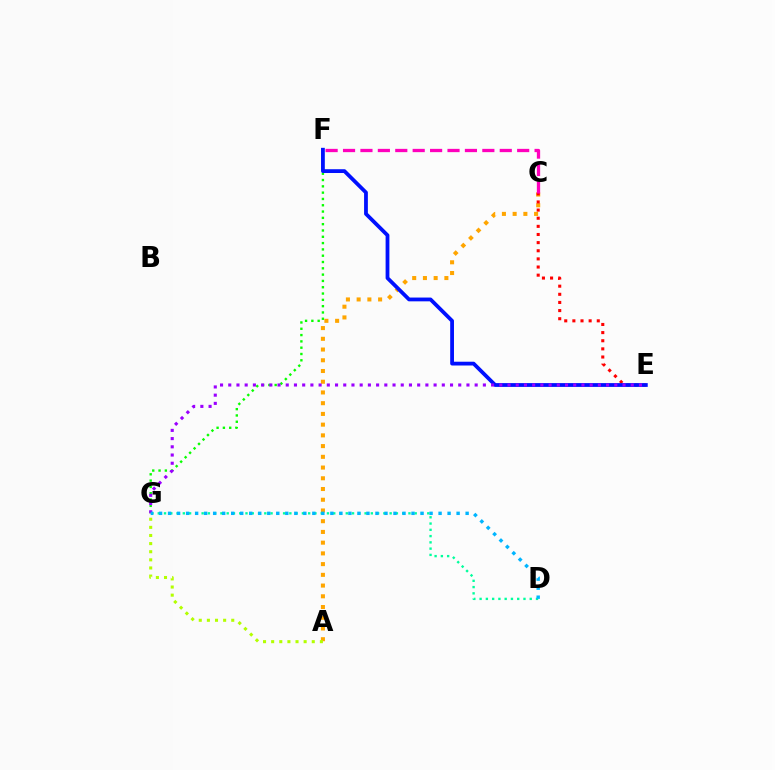{('F', 'G'): [{'color': '#08ff00', 'line_style': 'dotted', 'thickness': 1.71}], ('A', 'C'): [{'color': '#ffa500', 'line_style': 'dotted', 'thickness': 2.91}], ('C', 'E'): [{'color': '#ff0000', 'line_style': 'dotted', 'thickness': 2.21}], ('E', 'F'): [{'color': '#0010ff', 'line_style': 'solid', 'thickness': 2.73}], ('D', 'G'): [{'color': '#00ff9d', 'line_style': 'dotted', 'thickness': 1.7}, {'color': '#00b5ff', 'line_style': 'dotted', 'thickness': 2.45}], ('E', 'G'): [{'color': '#9b00ff', 'line_style': 'dotted', 'thickness': 2.23}], ('C', 'F'): [{'color': '#ff00bd', 'line_style': 'dashed', 'thickness': 2.37}], ('A', 'G'): [{'color': '#b3ff00', 'line_style': 'dotted', 'thickness': 2.21}]}